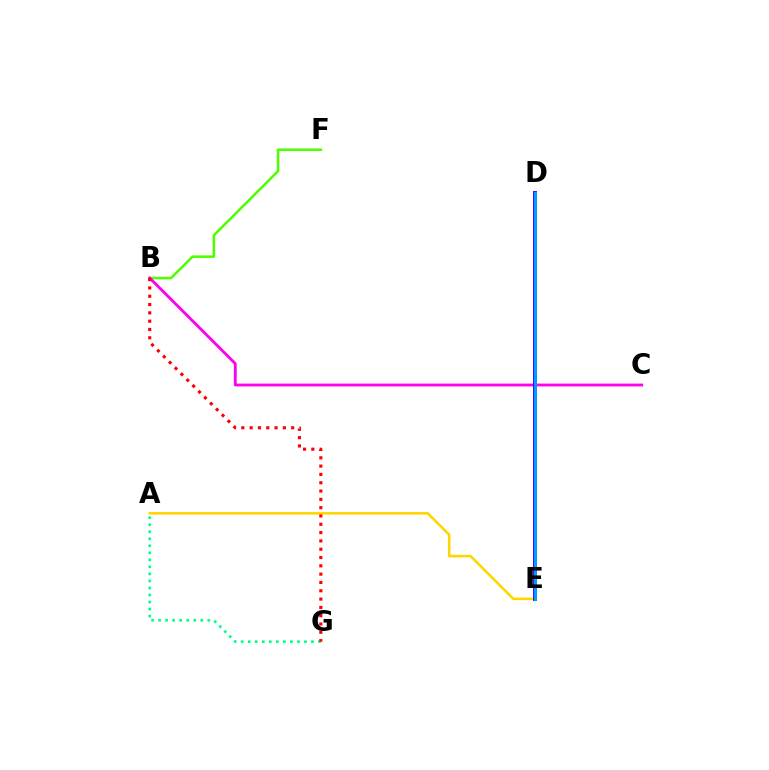{('B', 'F'): [{'color': '#4fff00', 'line_style': 'solid', 'thickness': 1.85}], ('A', 'E'): [{'color': '#ffd500', 'line_style': 'solid', 'thickness': 1.85}], ('B', 'C'): [{'color': '#ff00ed', 'line_style': 'solid', 'thickness': 2.05}], ('D', 'E'): [{'color': '#3700ff', 'line_style': 'solid', 'thickness': 2.8}, {'color': '#009eff', 'line_style': 'solid', 'thickness': 2.08}], ('A', 'G'): [{'color': '#00ff86', 'line_style': 'dotted', 'thickness': 1.91}], ('B', 'G'): [{'color': '#ff0000', 'line_style': 'dotted', 'thickness': 2.26}]}